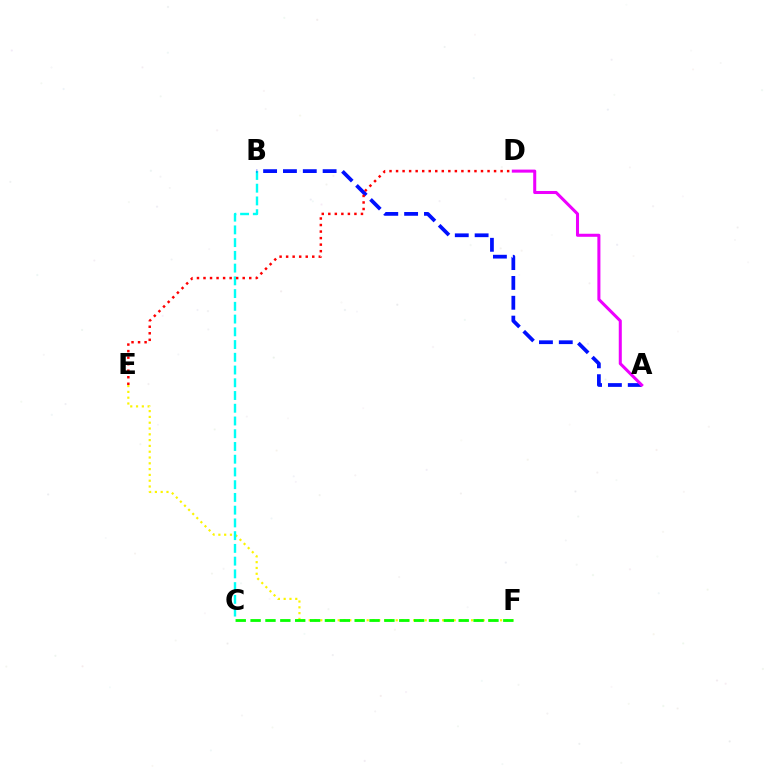{('E', 'F'): [{'color': '#fcf500', 'line_style': 'dotted', 'thickness': 1.58}], ('B', 'C'): [{'color': '#00fff6', 'line_style': 'dashed', 'thickness': 1.73}], ('A', 'B'): [{'color': '#0010ff', 'line_style': 'dashed', 'thickness': 2.7}], ('A', 'D'): [{'color': '#ee00ff', 'line_style': 'solid', 'thickness': 2.19}], ('D', 'E'): [{'color': '#ff0000', 'line_style': 'dotted', 'thickness': 1.78}], ('C', 'F'): [{'color': '#08ff00', 'line_style': 'dashed', 'thickness': 2.02}]}